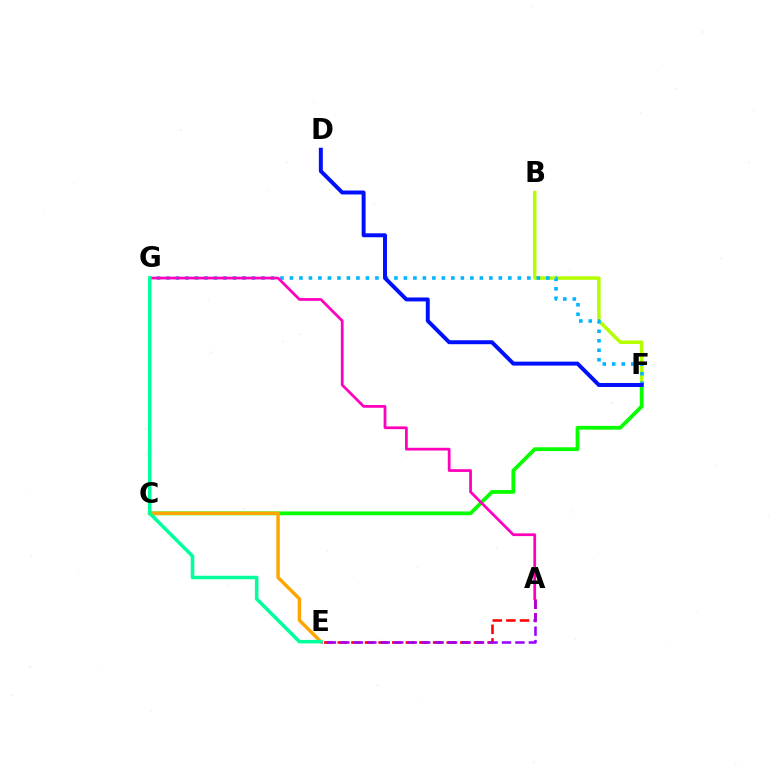{('B', 'F'): [{'color': '#b3ff00', 'line_style': 'solid', 'thickness': 2.51}], ('C', 'F'): [{'color': '#08ff00', 'line_style': 'solid', 'thickness': 2.72}], ('A', 'E'): [{'color': '#ff0000', 'line_style': 'dashed', 'thickness': 1.85}, {'color': '#9b00ff', 'line_style': 'dashed', 'thickness': 1.83}], ('C', 'E'): [{'color': '#ffa500', 'line_style': 'solid', 'thickness': 2.48}], ('F', 'G'): [{'color': '#00b5ff', 'line_style': 'dotted', 'thickness': 2.58}], ('D', 'F'): [{'color': '#0010ff', 'line_style': 'solid', 'thickness': 2.85}], ('A', 'G'): [{'color': '#ff00bd', 'line_style': 'solid', 'thickness': 1.98}], ('E', 'G'): [{'color': '#00ff9d', 'line_style': 'solid', 'thickness': 2.55}]}